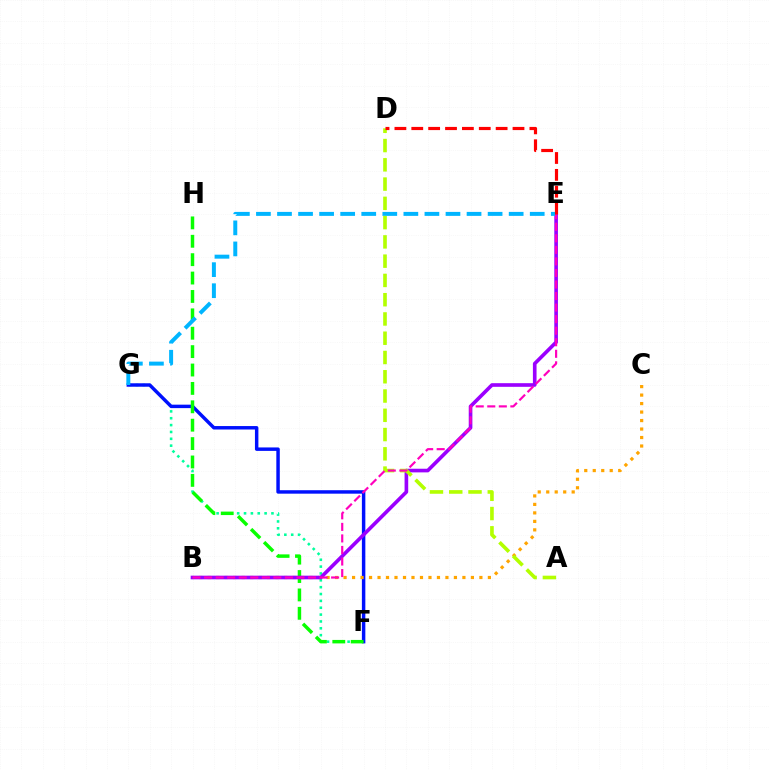{('F', 'G'): [{'color': '#00ff9d', 'line_style': 'dotted', 'thickness': 1.86}, {'color': '#0010ff', 'line_style': 'solid', 'thickness': 2.49}], ('B', 'C'): [{'color': '#ffa500', 'line_style': 'dotted', 'thickness': 2.31}], ('F', 'H'): [{'color': '#08ff00', 'line_style': 'dashed', 'thickness': 2.5}], ('B', 'E'): [{'color': '#9b00ff', 'line_style': 'solid', 'thickness': 2.62}, {'color': '#ff00bd', 'line_style': 'dashed', 'thickness': 1.57}], ('E', 'G'): [{'color': '#00b5ff', 'line_style': 'dashed', 'thickness': 2.86}], ('A', 'D'): [{'color': '#b3ff00', 'line_style': 'dashed', 'thickness': 2.62}], ('D', 'E'): [{'color': '#ff0000', 'line_style': 'dashed', 'thickness': 2.29}]}